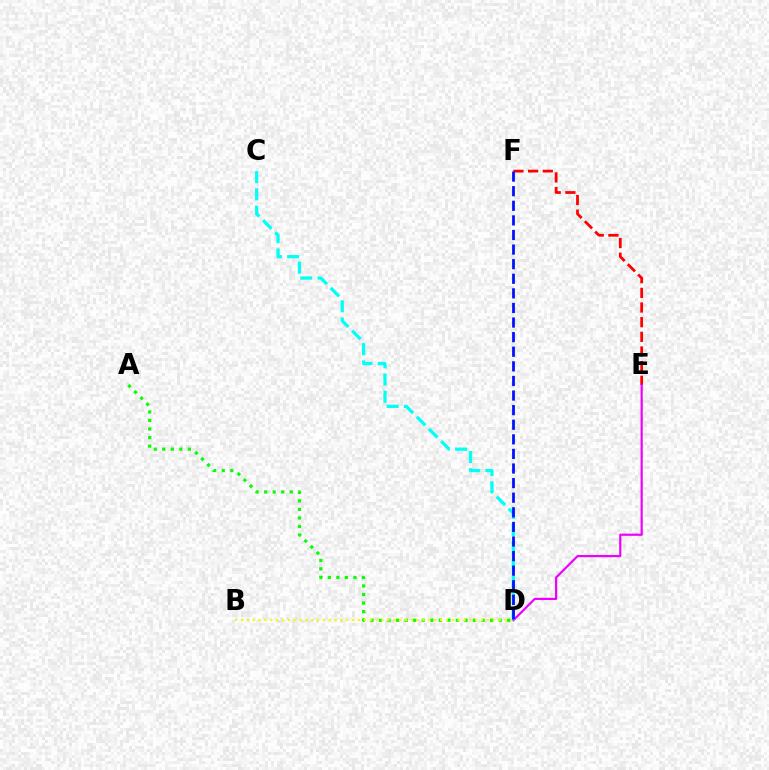{('E', 'F'): [{'color': '#ff0000', 'line_style': 'dashed', 'thickness': 1.99}], ('A', 'D'): [{'color': '#08ff00', 'line_style': 'dotted', 'thickness': 2.32}], ('D', 'E'): [{'color': '#ee00ff', 'line_style': 'solid', 'thickness': 1.58}], ('B', 'D'): [{'color': '#fcf500', 'line_style': 'dotted', 'thickness': 1.59}], ('C', 'D'): [{'color': '#00fff6', 'line_style': 'dashed', 'thickness': 2.34}], ('D', 'F'): [{'color': '#0010ff', 'line_style': 'dashed', 'thickness': 1.98}]}